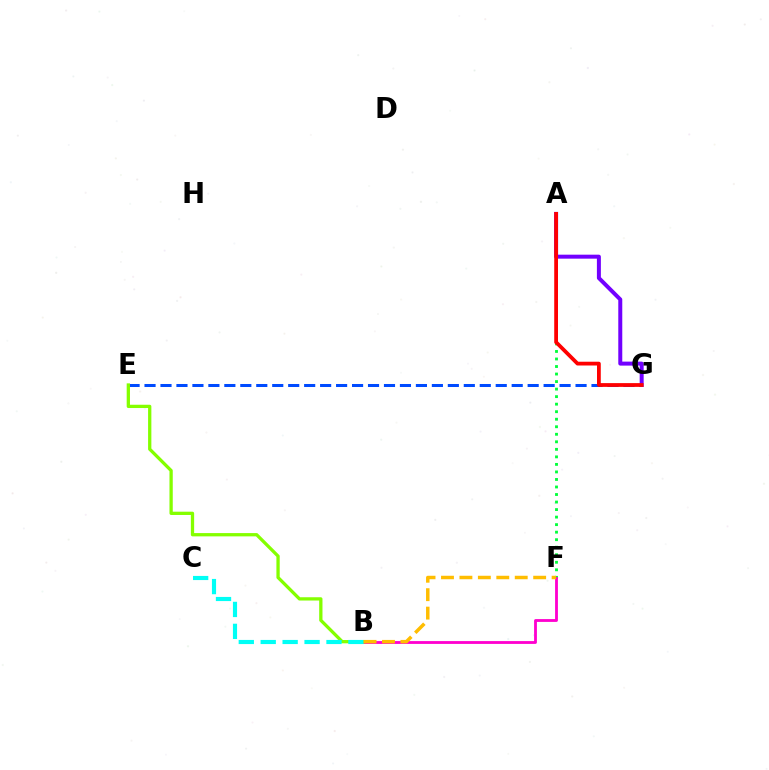{('E', 'G'): [{'color': '#004bff', 'line_style': 'dashed', 'thickness': 2.17}], ('A', 'F'): [{'color': '#00ff39', 'line_style': 'dotted', 'thickness': 2.05}], ('B', 'F'): [{'color': '#ff00cf', 'line_style': 'solid', 'thickness': 2.03}, {'color': '#ffbd00', 'line_style': 'dashed', 'thickness': 2.5}], ('B', 'E'): [{'color': '#84ff00', 'line_style': 'solid', 'thickness': 2.36}], ('A', 'G'): [{'color': '#7200ff', 'line_style': 'solid', 'thickness': 2.87}, {'color': '#ff0000', 'line_style': 'solid', 'thickness': 2.72}], ('B', 'C'): [{'color': '#00fff6', 'line_style': 'dashed', 'thickness': 2.98}]}